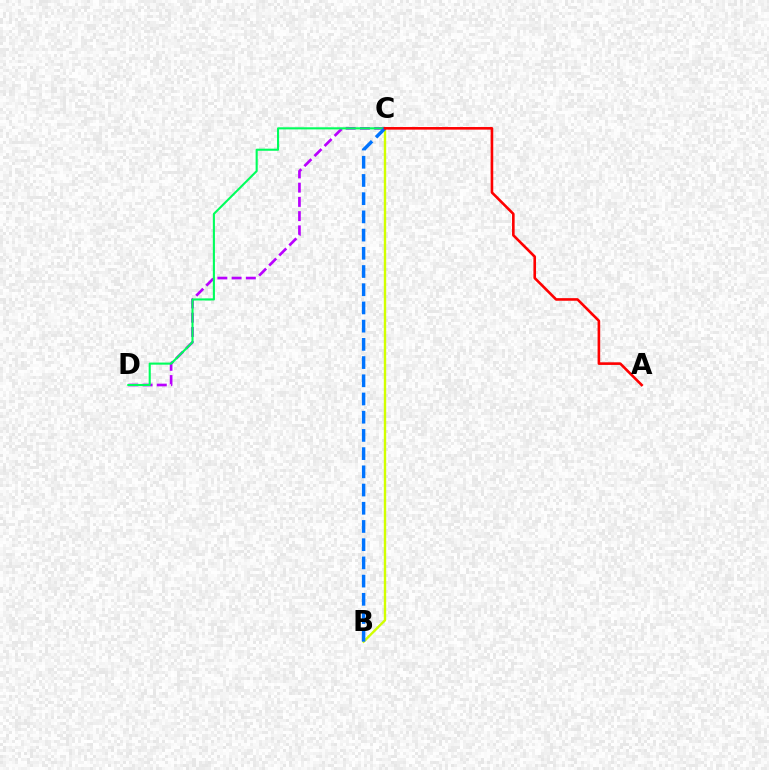{('B', 'C'): [{'color': '#d1ff00', 'line_style': 'solid', 'thickness': 1.71}, {'color': '#0074ff', 'line_style': 'dashed', 'thickness': 2.47}], ('C', 'D'): [{'color': '#b900ff', 'line_style': 'dashed', 'thickness': 1.94}, {'color': '#00ff5c', 'line_style': 'solid', 'thickness': 1.52}], ('A', 'C'): [{'color': '#ff0000', 'line_style': 'solid', 'thickness': 1.89}]}